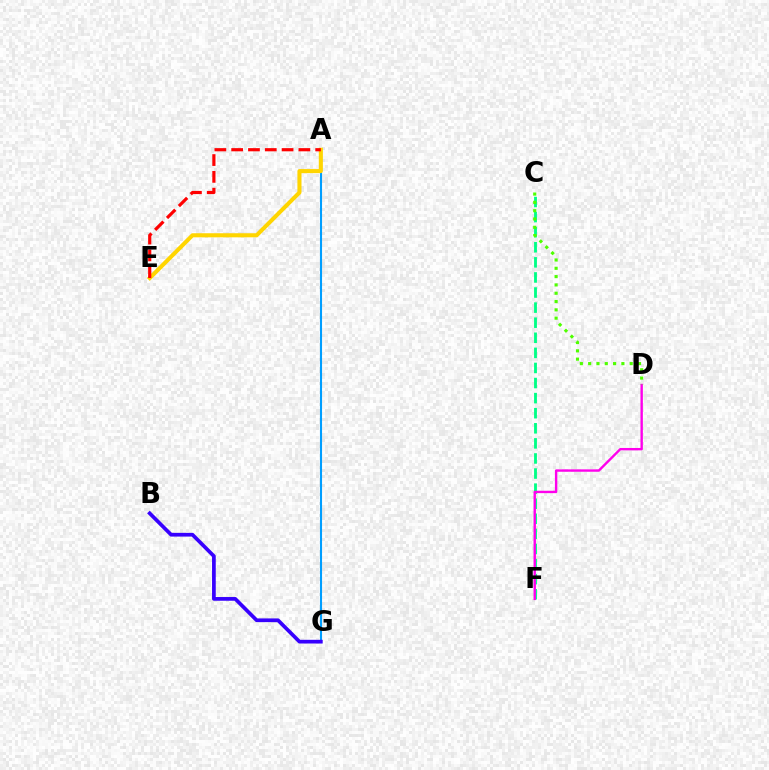{('A', 'G'): [{'color': '#009eff', 'line_style': 'solid', 'thickness': 1.51}], ('B', 'G'): [{'color': '#3700ff', 'line_style': 'solid', 'thickness': 2.68}], ('A', 'E'): [{'color': '#ffd500', 'line_style': 'solid', 'thickness': 2.94}, {'color': '#ff0000', 'line_style': 'dashed', 'thickness': 2.28}], ('C', 'F'): [{'color': '#00ff86', 'line_style': 'dashed', 'thickness': 2.05}], ('D', 'F'): [{'color': '#ff00ed', 'line_style': 'solid', 'thickness': 1.72}], ('C', 'D'): [{'color': '#4fff00', 'line_style': 'dotted', 'thickness': 2.26}]}